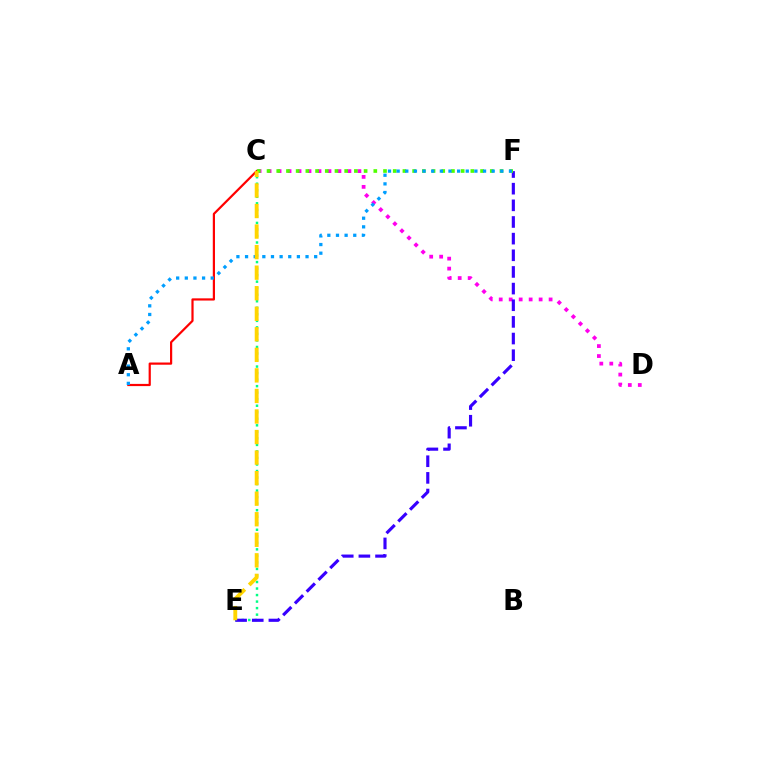{('C', 'D'): [{'color': '#ff00ed', 'line_style': 'dotted', 'thickness': 2.71}], ('C', 'E'): [{'color': '#00ff86', 'line_style': 'dotted', 'thickness': 1.77}, {'color': '#ffd500', 'line_style': 'dashed', 'thickness': 2.79}], ('E', 'F'): [{'color': '#3700ff', 'line_style': 'dashed', 'thickness': 2.26}], ('A', 'C'): [{'color': '#ff0000', 'line_style': 'solid', 'thickness': 1.59}], ('C', 'F'): [{'color': '#4fff00', 'line_style': 'dotted', 'thickness': 2.64}], ('A', 'F'): [{'color': '#009eff', 'line_style': 'dotted', 'thickness': 2.35}]}